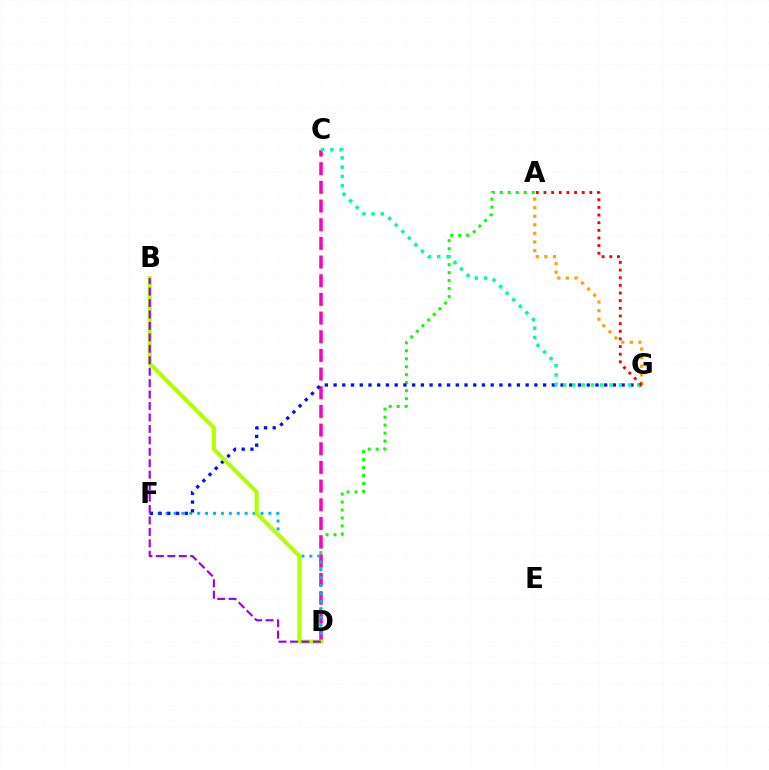{('A', 'D'): [{'color': '#08ff00', 'line_style': 'dotted', 'thickness': 2.17}], ('C', 'D'): [{'color': '#ff00bd', 'line_style': 'dashed', 'thickness': 2.54}], ('D', 'F'): [{'color': '#00b5ff', 'line_style': 'dotted', 'thickness': 2.15}], ('F', 'G'): [{'color': '#0010ff', 'line_style': 'dotted', 'thickness': 2.37}], ('B', 'D'): [{'color': '#b3ff00', 'line_style': 'solid', 'thickness': 2.94}, {'color': '#9b00ff', 'line_style': 'dashed', 'thickness': 1.55}], ('A', 'G'): [{'color': '#ffa500', 'line_style': 'dotted', 'thickness': 2.33}, {'color': '#ff0000', 'line_style': 'dotted', 'thickness': 2.08}], ('C', 'G'): [{'color': '#00ff9d', 'line_style': 'dotted', 'thickness': 2.52}]}